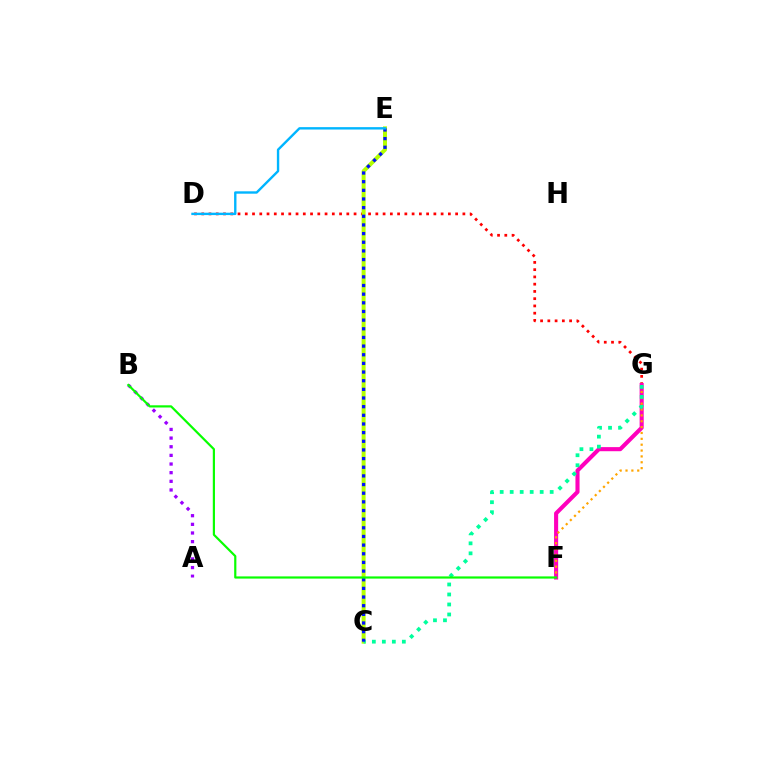{('D', 'G'): [{'color': '#ff0000', 'line_style': 'dotted', 'thickness': 1.97}], ('C', 'E'): [{'color': '#b3ff00', 'line_style': 'solid', 'thickness': 2.87}, {'color': '#0010ff', 'line_style': 'dotted', 'thickness': 2.35}], ('A', 'B'): [{'color': '#9b00ff', 'line_style': 'dotted', 'thickness': 2.35}], ('F', 'G'): [{'color': '#ff00bd', 'line_style': 'solid', 'thickness': 2.95}, {'color': '#ffa500', 'line_style': 'dotted', 'thickness': 1.59}], ('C', 'G'): [{'color': '#00ff9d', 'line_style': 'dotted', 'thickness': 2.72}], ('B', 'F'): [{'color': '#08ff00', 'line_style': 'solid', 'thickness': 1.58}], ('D', 'E'): [{'color': '#00b5ff', 'line_style': 'solid', 'thickness': 1.72}]}